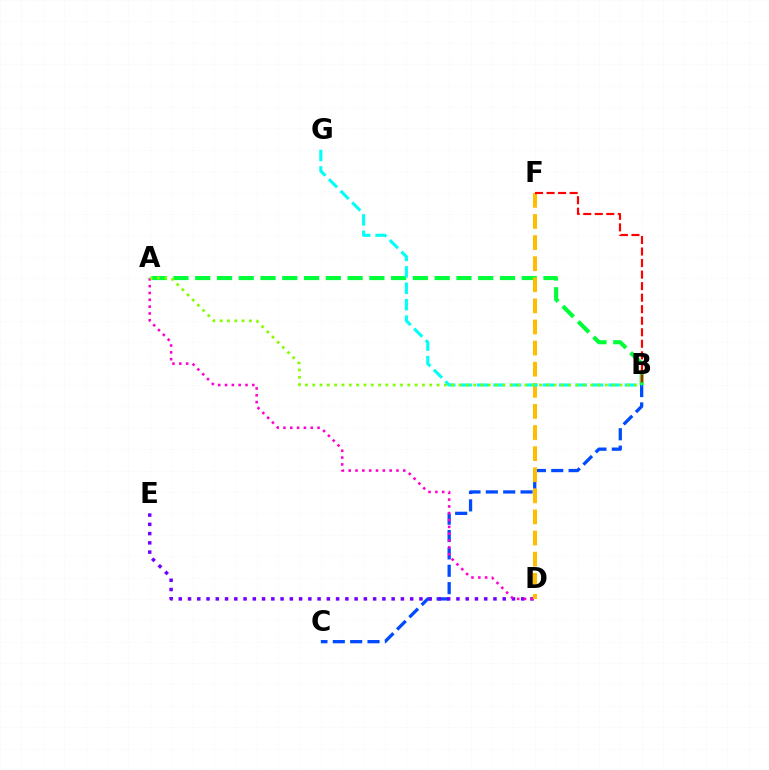{('A', 'B'): [{'color': '#00ff39', 'line_style': 'dashed', 'thickness': 2.96}, {'color': '#84ff00', 'line_style': 'dotted', 'thickness': 1.99}], ('B', 'C'): [{'color': '#004bff', 'line_style': 'dashed', 'thickness': 2.36}], ('D', 'E'): [{'color': '#7200ff', 'line_style': 'dotted', 'thickness': 2.51}], ('D', 'F'): [{'color': '#ffbd00', 'line_style': 'dashed', 'thickness': 2.87}], ('A', 'D'): [{'color': '#ff00cf', 'line_style': 'dotted', 'thickness': 1.85}], ('B', 'G'): [{'color': '#00fff6', 'line_style': 'dashed', 'thickness': 2.23}], ('B', 'F'): [{'color': '#ff0000', 'line_style': 'dashed', 'thickness': 1.57}]}